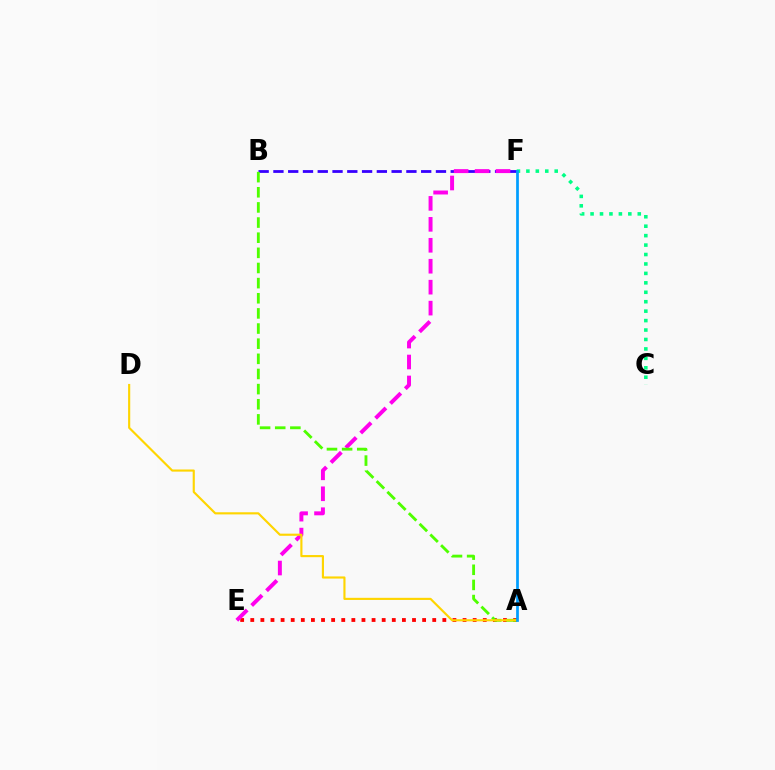{('B', 'F'): [{'color': '#3700ff', 'line_style': 'dashed', 'thickness': 2.01}], ('A', 'E'): [{'color': '#ff0000', 'line_style': 'dotted', 'thickness': 2.75}], ('C', 'F'): [{'color': '#00ff86', 'line_style': 'dotted', 'thickness': 2.56}], ('E', 'F'): [{'color': '#ff00ed', 'line_style': 'dashed', 'thickness': 2.85}], ('A', 'B'): [{'color': '#4fff00', 'line_style': 'dashed', 'thickness': 2.06}], ('A', 'D'): [{'color': '#ffd500', 'line_style': 'solid', 'thickness': 1.54}], ('A', 'F'): [{'color': '#009eff', 'line_style': 'solid', 'thickness': 1.96}]}